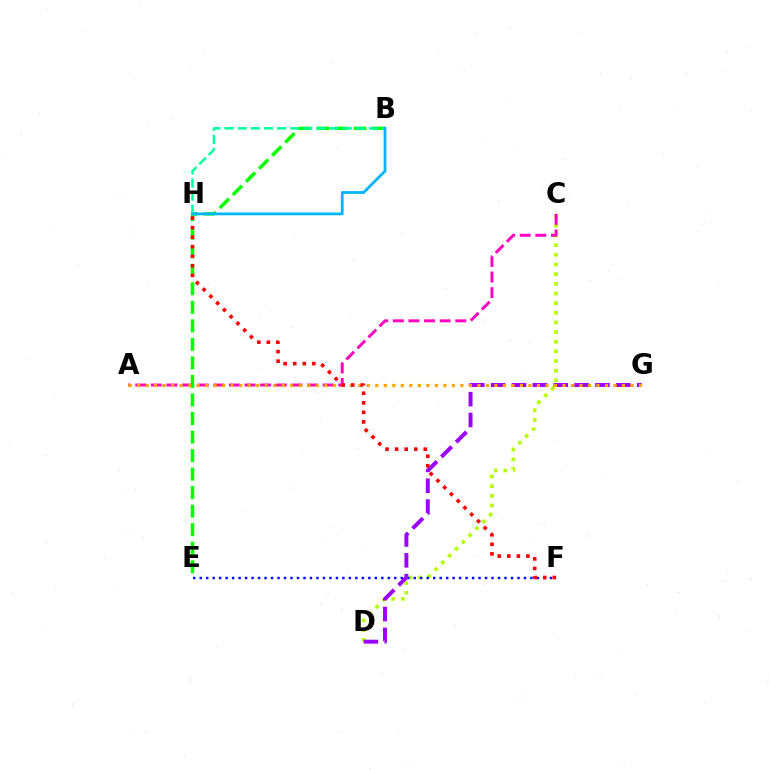{('C', 'D'): [{'color': '#b3ff00', 'line_style': 'dotted', 'thickness': 2.62}], ('A', 'C'): [{'color': '#ff00bd', 'line_style': 'dashed', 'thickness': 2.12}], ('E', 'F'): [{'color': '#0010ff', 'line_style': 'dotted', 'thickness': 1.76}], ('D', 'G'): [{'color': '#9b00ff', 'line_style': 'dashed', 'thickness': 2.83}], ('B', 'E'): [{'color': '#08ff00', 'line_style': 'dashed', 'thickness': 2.52}], ('A', 'G'): [{'color': '#ffa500', 'line_style': 'dotted', 'thickness': 2.31}], ('B', 'H'): [{'color': '#00ff9d', 'line_style': 'dashed', 'thickness': 1.78}, {'color': '#00b5ff', 'line_style': 'solid', 'thickness': 2.01}], ('F', 'H'): [{'color': '#ff0000', 'line_style': 'dotted', 'thickness': 2.6}]}